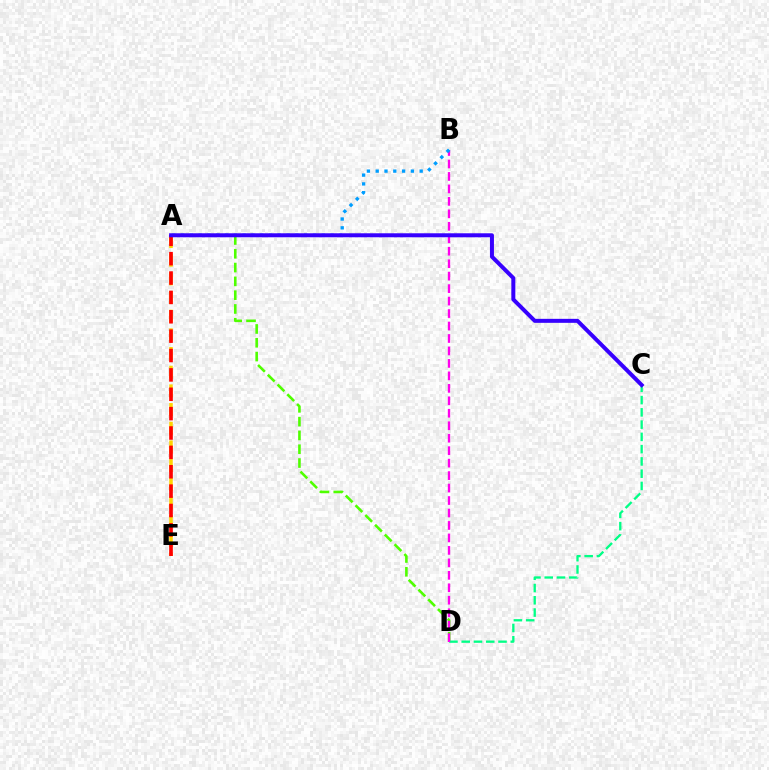{('A', 'E'): [{'color': '#ffd500', 'line_style': 'dashed', 'thickness': 2.54}, {'color': '#ff0000', 'line_style': 'dashed', 'thickness': 2.63}], ('A', 'D'): [{'color': '#4fff00', 'line_style': 'dashed', 'thickness': 1.87}], ('C', 'D'): [{'color': '#00ff86', 'line_style': 'dashed', 'thickness': 1.67}], ('B', 'D'): [{'color': '#ff00ed', 'line_style': 'dashed', 'thickness': 1.69}], ('A', 'B'): [{'color': '#009eff', 'line_style': 'dotted', 'thickness': 2.39}], ('A', 'C'): [{'color': '#3700ff', 'line_style': 'solid', 'thickness': 2.88}]}